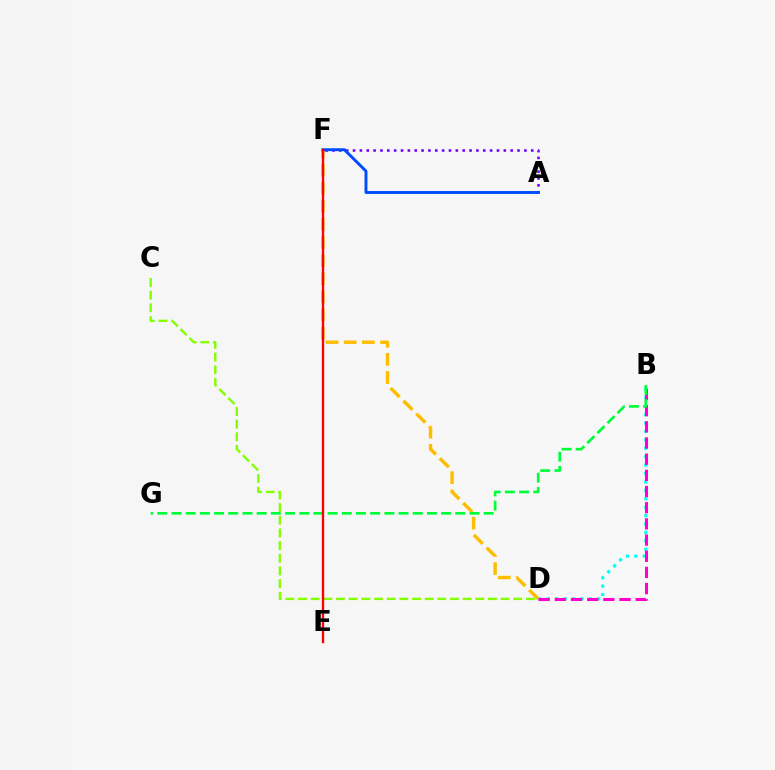{('B', 'D'): [{'color': '#00fff6', 'line_style': 'dotted', 'thickness': 2.29}, {'color': '#ff00cf', 'line_style': 'dashed', 'thickness': 2.2}], ('A', 'F'): [{'color': '#7200ff', 'line_style': 'dotted', 'thickness': 1.86}, {'color': '#004bff', 'line_style': 'solid', 'thickness': 2.1}], ('D', 'F'): [{'color': '#ffbd00', 'line_style': 'dashed', 'thickness': 2.46}], ('B', 'G'): [{'color': '#00ff39', 'line_style': 'dashed', 'thickness': 1.93}], ('C', 'D'): [{'color': '#84ff00', 'line_style': 'dashed', 'thickness': 1.72}], ('E', 'F'): [{'color': '#ff0000', 'line_style': 'solid', 'thickness': 1.68}]}